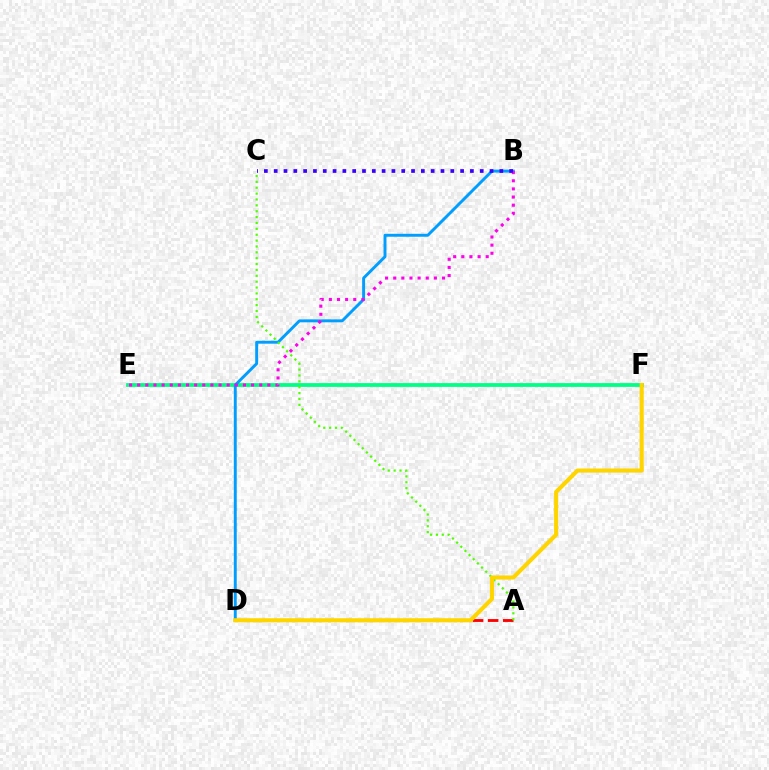{('A', 'D'): [{'color': '#ff0000', 'line_style': 'dashed', 'thickness': 2.05}], ('E', 'F'): [{'color': '#00ff86', 'line_style': 'solid', 'thickness': 2.73}], ('B', 'D'): [{'color': '#009eff', 'line_style': 'solid', 'thickness': 2.11}], ('A', 'C'): [{'color': '#4fff00', 'line_style': 'dotted', 'thickness': 1.6}], ('D', 'F'): [{'color': '#ffd500', 'line_style': 'solid', 'thickness': 2.95}], ('B', 'E'): [{'color': '#ff00ed', 'line_style': 'dotted', 'thickness': 2.21}], ('B', 'C'): [{'color': '#3700ff', 'line_style': 'dotted', 'thickness': 2.67}]}